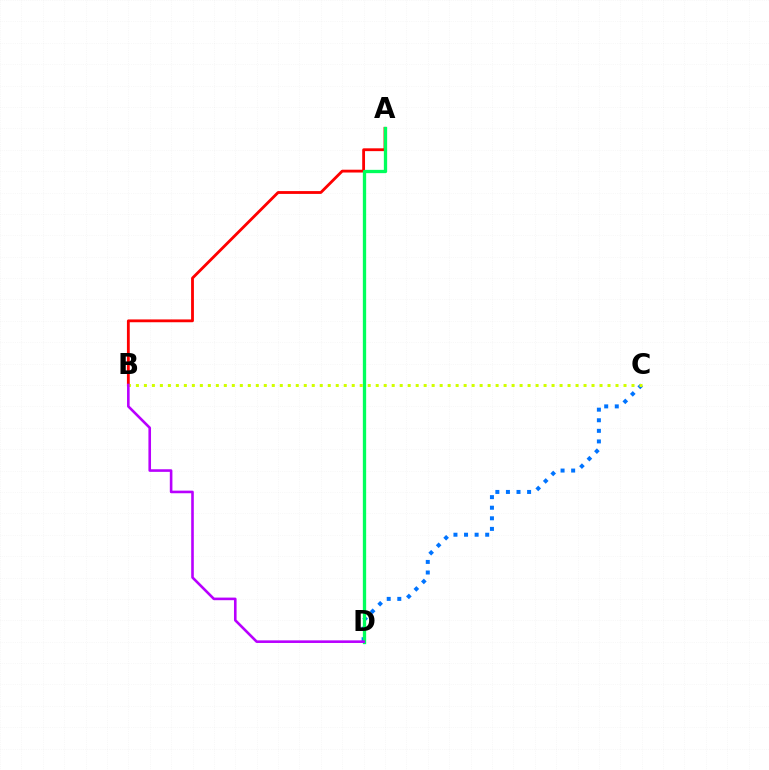{('A', 'B'): [{'color': '#ff0000', 'line_style': 'solid', 'thickness': 2.03}], ('C', 'D'): [{'color': '#0074ff', 'line_style': 'dotted', 'thickness': 2.88}], ('A', 'D'): [{'color': '#00ff5c', 'line_style': 'solid', 'thickness': 2.38}], ('B', 'C'): [{'color': '#d1ff00', 'line_style': 'dotted', 'thickness': 2.17}], ('B', 'D'): [{'color': '#b900ff', 'line_style': 'solid', 'thickness': 1.88}]}